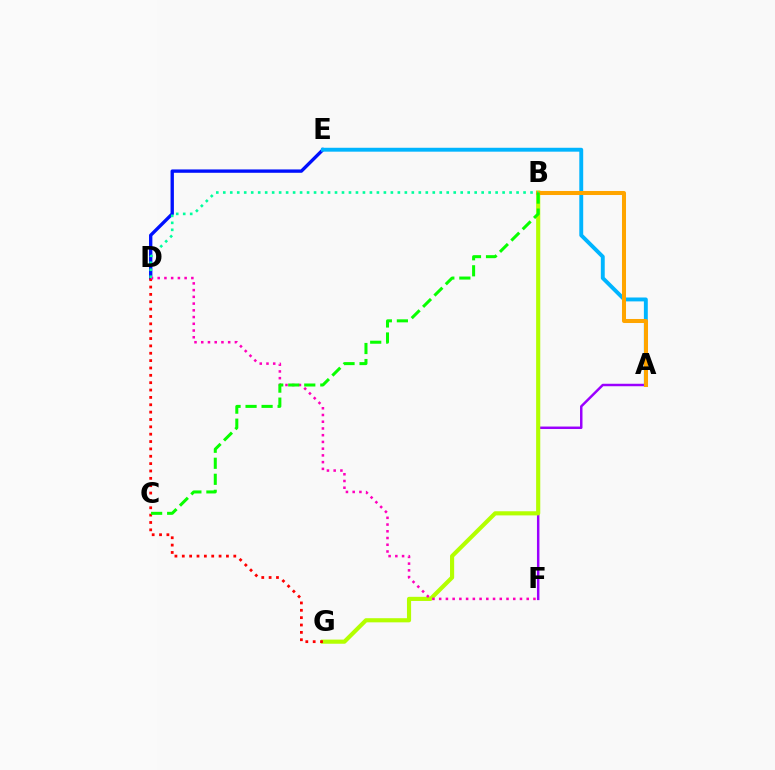{('D', 'E'): [{'color': '#0010ff', 'line_style': 'solid', 'thickness': 2.41}], ('A', 'F'): [{'color': '#9b00ff', 'line_style': 'solid', 'thickness': 1.78}], ('B', 'G'): [{'color': '#b3ff00', 'line_style': 'solid', 'thickness': 2.98}], ('A', 'E'): [{'color': '#00b5ff', 'line_style': 'solid', 'thickness': 2.81}], ('A', 'B'): [{'color': '#ffa500', 'line_style': 'solid', 'thickness': 2.9}], ('D', 'G'): [{'color': '#ff0000', 'line_style': 'dotted', 'thickness': 2.0}], ('D', 'F'): [{'color': '#ff00bd', 'line_style': 'dotted', 'thickness': 1.83}], ('B', 'D'): [{'color': '#00ff9d', 'line_style': 'dotted', 'thickness': 1.9}], ('B', 'C'): [{'color': '#08ff00', 'line_style': 'dashed', 'thickness': 2.18}]}